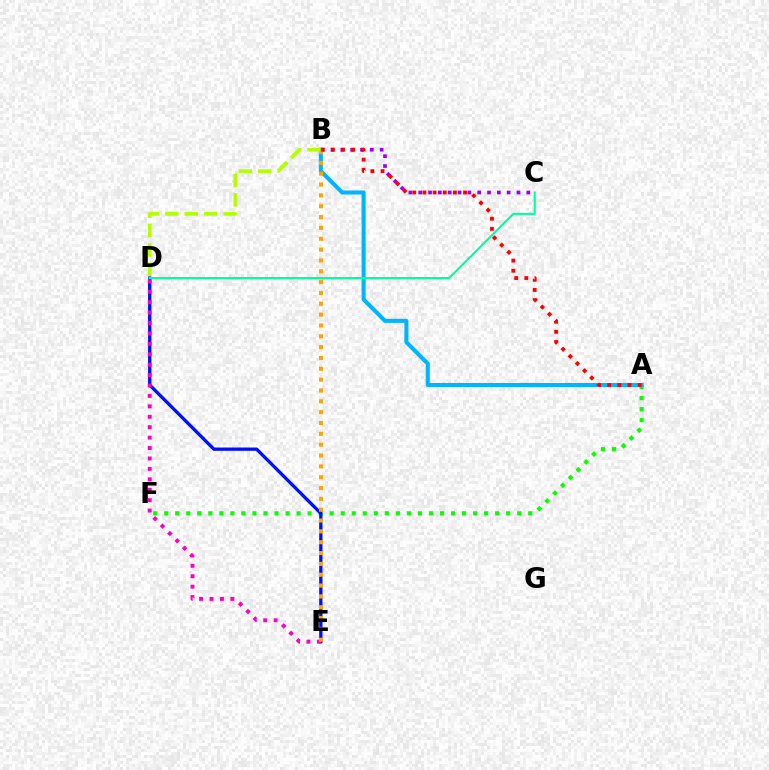{('A', 'F'): [{'color': '#08ff00', 'line_style': 'dotted', 'thickness': 3.0}], ('D', 'E'): [{'color': '#0010ff', 'line_style': 'solid', 'thickness': 2.38}, {'color': '#ff00bd', 'line_style': 'dotted', 'thickness': 2.83}], ('B', 'C'): [{'color': '#9b00ff', 'line_style': 'dotted', 'thickness': 2.67}], ('A', 'B'): [{'color': '#00b5ff', 'line_style': 'solid', 'thickness': 2.93}, {'color': '#ff0000', 'line_style': 'dotted', 'thickness': 2.76}], ('B', 'E'): [{'color': '#ffa500', 'line_style': 'dotted', 'thickness': 2.94}], ('B', 'D'): [{'color': '#b3ff00', 'line_style': 'dashed', 'thickness': 2.63}], ('C', 'D'): [{'color': '#00ff9d', 'line_style': 'solid', 'thickness': 1.51}]}